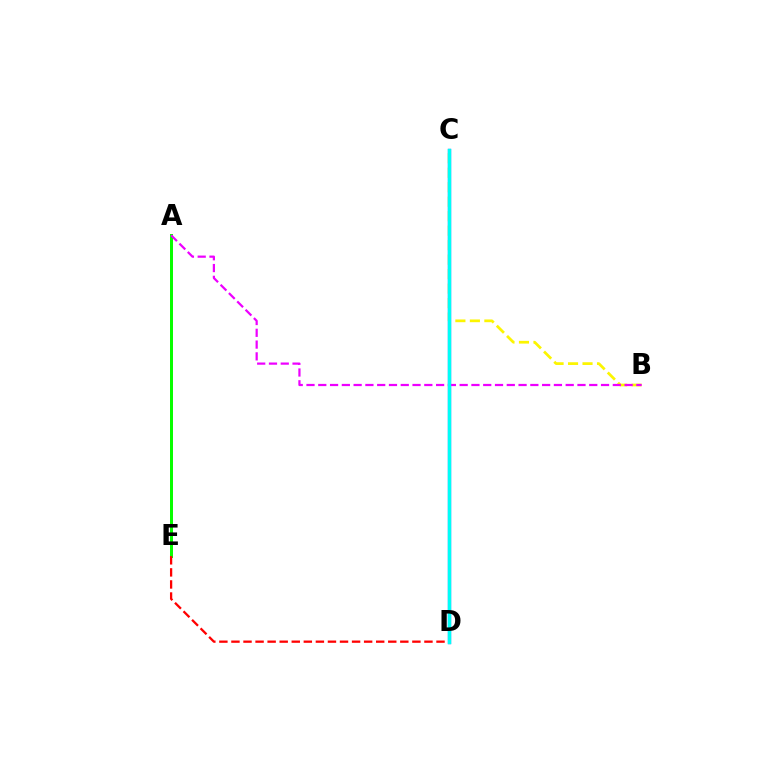{('B', 'C'): [{'color': '#fcf500', 'line_style': 'dashed', 'thickness': 1.97}], ('C', 'D'): [{'color': '#0010ff', 'line_style': 'solid', 'thickness': 2.35}, {'color': '#00fff6', 'line_style': 'solid', 'thickness': 2.4}], ('A', 'E'): [{'color': '#08ff00', 'line_style': 'solid', 'thickness': 2.15}], ('A', 'B'): [{'color': '#ee00ff', 'line_style': 'dashed', 'thickness': 1.6}], ('D', 'E'): [{'color': '#ff0000', 'line_style': 'dashed', 'thickness': 1.64}]}